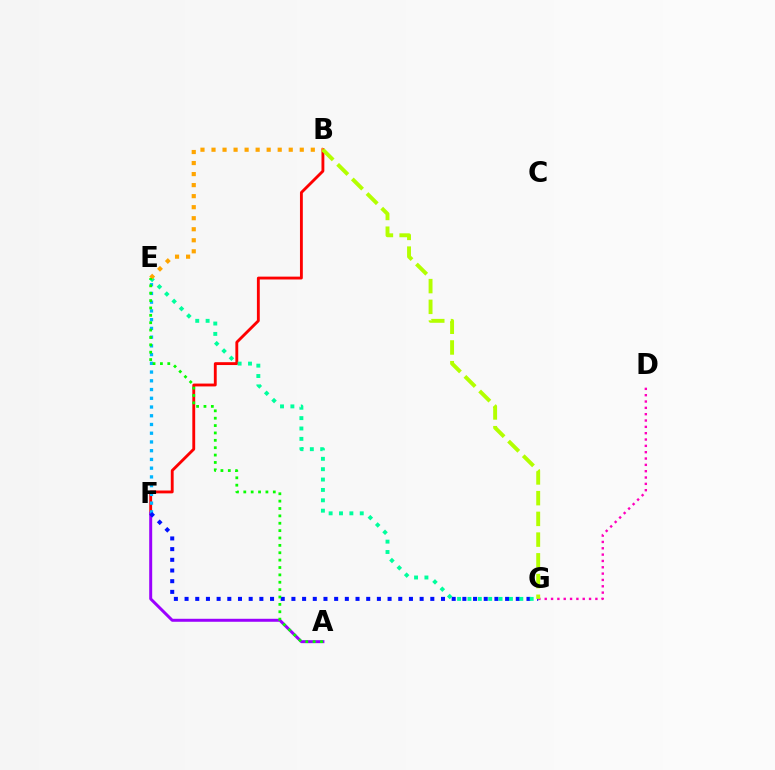{('D', 'G'): [{'color': '#ff00bd', 'line_style': 'dotted', 'thickness': 1.72}], ('B', 'F'): [{'color': '#ff0000', 'line_style': 'solid', 'thickness': 2.06}], ('A', 'F'): [{'color': '#9b00ff', 'line_style': 'solid', 'thickness': 2.15}], ('E', 'F'): [{'color': '#00b5ff', 'line_style': 'dotted', 'thickness': 2.37}], ('F', 'G'): [{'color': '#0010ff', 'line_style': 'dotted', 'thickness': 2.9}], ('E', 'G'): [{'color': '#00ff9d', 'line_style': 'dotted', 'thickness': 2.82}], ('B', 'E'): [{'color': '#ffa500', 'line_style': 'dotted', 'thickness': 3.0}], ('A', 'E'): [{'color': '#08ff00', 'line_style': 'dotted', 'thickness': 2.0}], ('B', 'G'): [{'color': '#b3ff00', 'line_style': 'dashed', 'thickness': 2.82}]}